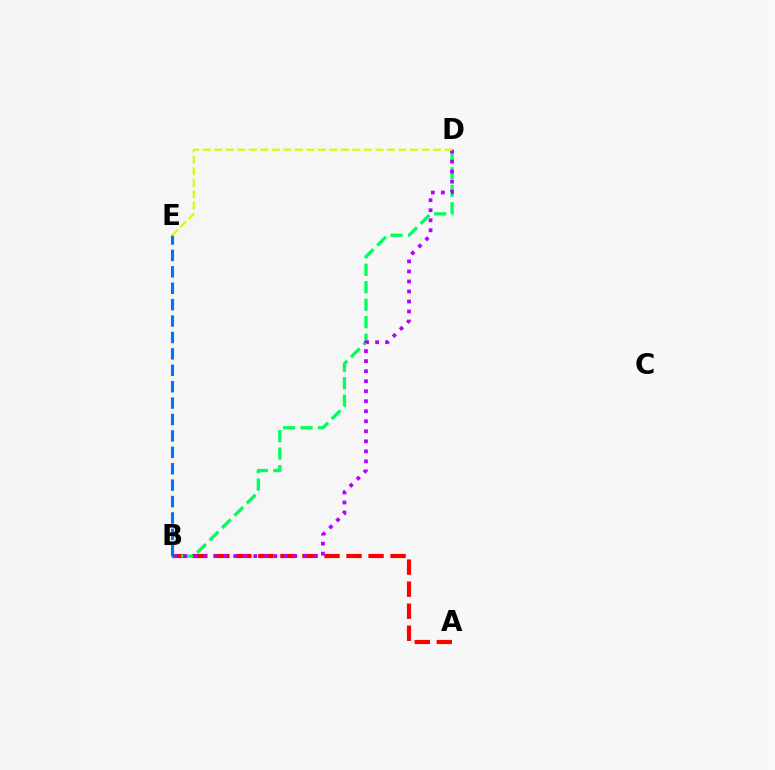{('A', 'B'): [{'color': '#ff0000', 'line_style': 'dashed', 'thickness': 2.99}], ('B', 'D'): [{'color': '#00ff5c', 'line_style': 'dashed', 'thickness': 2.38}, {'color': '#b900ff', 'line_style': 'dotted', 'thickness': 2.72}], ('B', 'E'): [{'color': '#0074ff', 'line_style': 'dashed', 'thickness': 2.23}], ('D', 'E'): [{'color': '#d1ff00', 'line_style': 'dashed', 'thickness': 1.56}]}